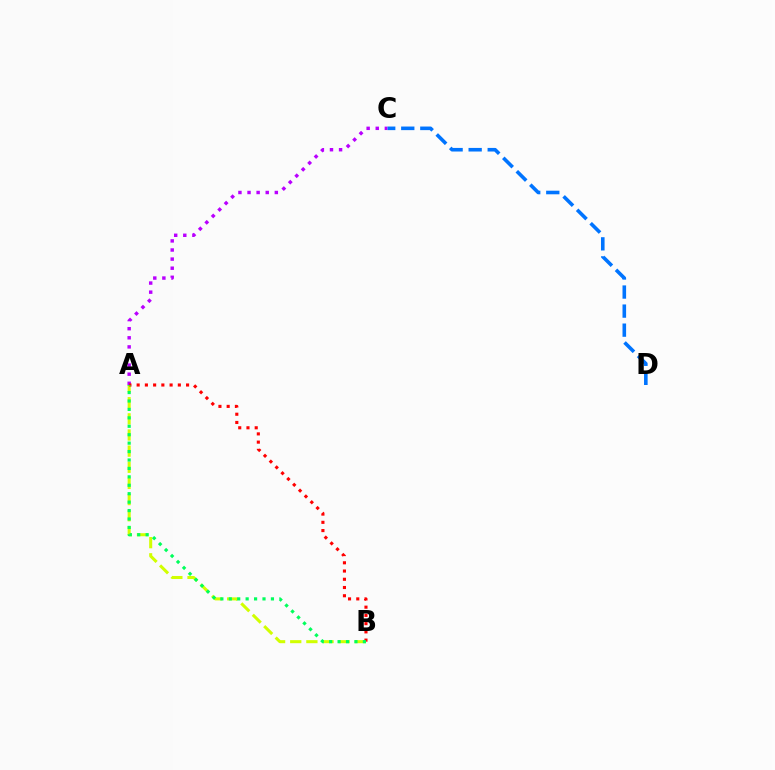{('A', 'C'): [{'color': '#b900ff', 'line_style': 'dotted', 'thickness': 2.47}], ('A', 'B'): [{'color': '#d1ff00', 'line_style': 'dashed', 'thickness': 2.19}, {'color': '#ff0000', 'line_style': 'dotted', 'thickness': 2.24}, {'color': '#00ff5c', 'line_style': 'dotted', 'thickness': 2.29}], ('C', 'D'): [{'color': '#0074ff', 'line_style': 'dashed', 'thickness': 2.59}]}